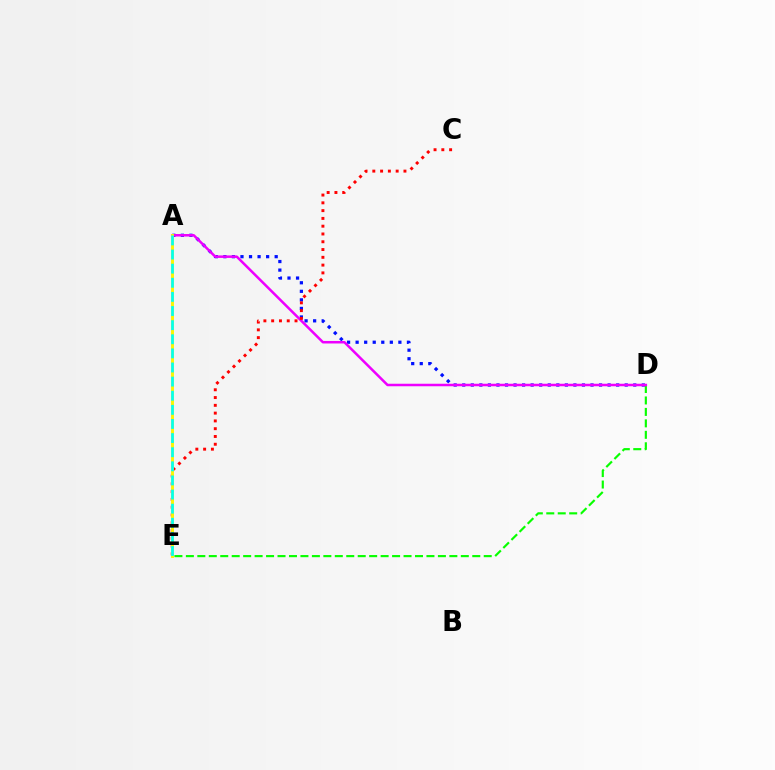{('A', 'D'): [{'color': '#0010ff', 'line_style': 'dotted', 'thickness': 2.32}, {'color': '#ee00ff', 'line_style': 'solid', 'thickness': 1.81}], ('D', 'E'): [{'color': '#08ff00', 'line_style': 'dashed', 'thickness': 1.56}], ('C', 'E'): [{'color': '#ff0000', 'line_style': 'dotted', 'thickness': 2.11}], ('A', 'E'): [{'color': '#fcf500', 'line_style': 'solid', 'thickness': 2.09}, {'color': '#00fff6', 'line_style': 'dashed', 'thickness': 1.92}]}